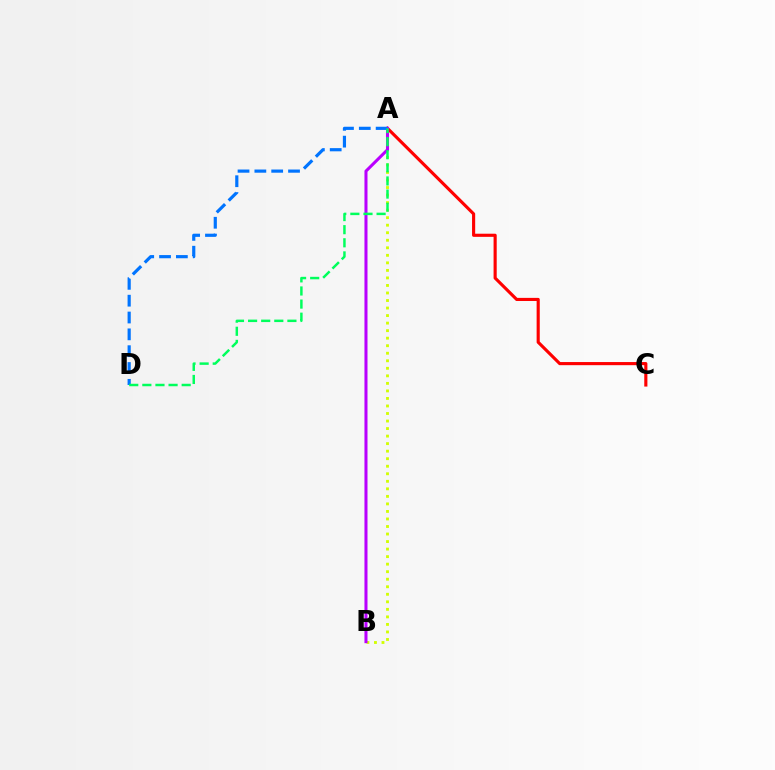{('A', 'B'): [{'color': '#d1ff00', 'line_style': 'dotted', 'thickness': 2.05}, {'color': '#b900ff', 'line_style': 'solid', 'thickness': 2.19}], ('A', 'C'): [{'color': '#ff0000', 'line_style': 'solid', 'thickness': 2.25}], ('A', 'D'): [{'color': '#0074ff', 'line_style': 'dashed', 'thickness': 2.29}, {'color': '#00ff5c', 'line_style': 'dashed', 'thickness': 1.78}]}